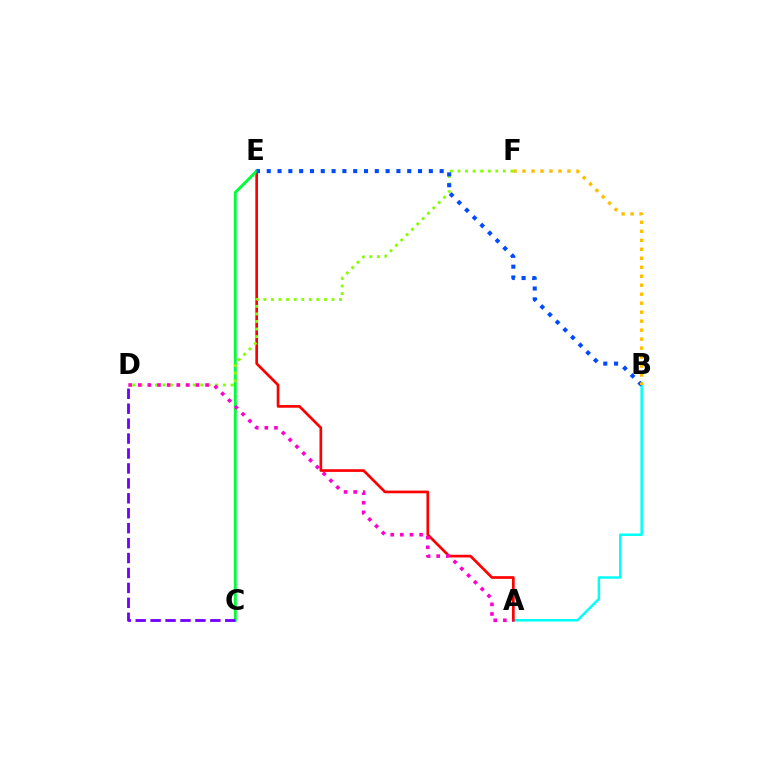{('A', 'B'): [{'color': '#00fff6', 'line_style': 'solid', 'thickness': 1.79}], ('A', 'E'): [{'color': '#ff0000', 'line_style': 'solid', 'thickness': 1.94}], ('C', 'E'): [{'color': '#00ff39', 'line_style': 'solid', 'thickness': 2.09}], ('D', 'F'): [{'color': '#84ff00', 'line_style': 'dotted', 'thickness': 2.06}], ('B', 'E'): [{'color': '#004bff', 'line_style': 'dotted', 'thickness': 2.94}], ('B', 'F'): [{'color': '#ffbd00', 'line_style': 'dotted', 'thickness': 2.44}], ('A', 'D'): [{'color': '#ff00cf', 'line_style': 'dotted', 'thickness': 2.61}], ('C', 'D'): [{'color': '#7200ff', 'line_style': 'dashed', 'thickness': 2.03}]}